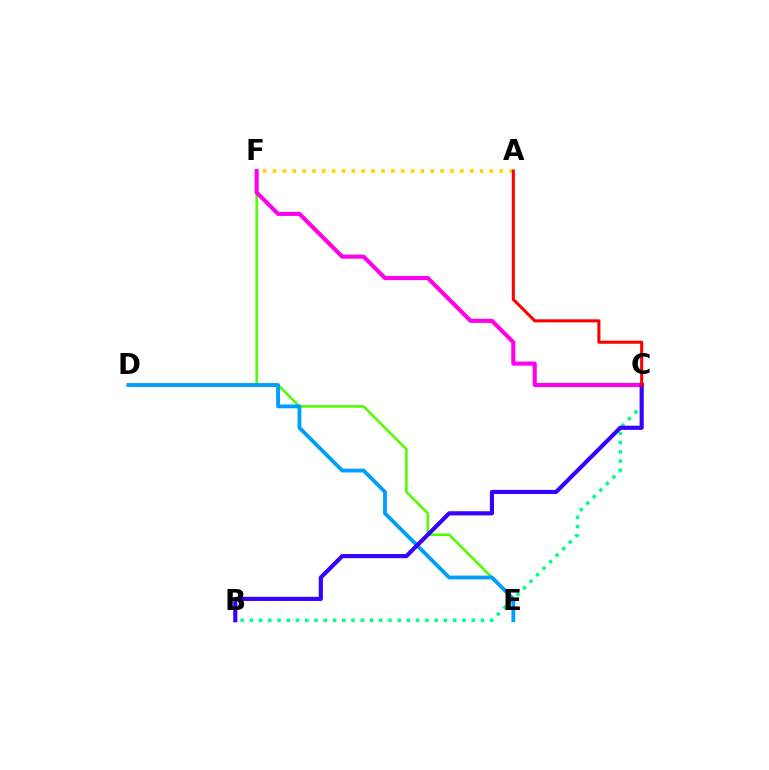{('E', 'F'): [{'color': '#4fff00', 'line_style': 'solid', 'thickness': 1.85}], ('B', 'C'): [{'color': '#00ff86', 'line_style': 'dotted', 'thickness': 2.51}, {'color': '#3700ff', 'line_style': 'solid', 'thickness': 2.98}], ('A', 'F'): [{'color': '#ffd500', 'line_style': 'dotted', 'thickness': 2.68}], ('C', 'F'): [{'color': '#ff00ed', 'line_style': 'solid', 'thickness': 2.95}], ('D', 'E'): [{'color': '#009eff', 'line_style': 'solid', 'thickness': 2.74}], ('A', 'C'): [{'color': '#ff0000', 'line_style': 'solid', 'thickness': 2.21}]}